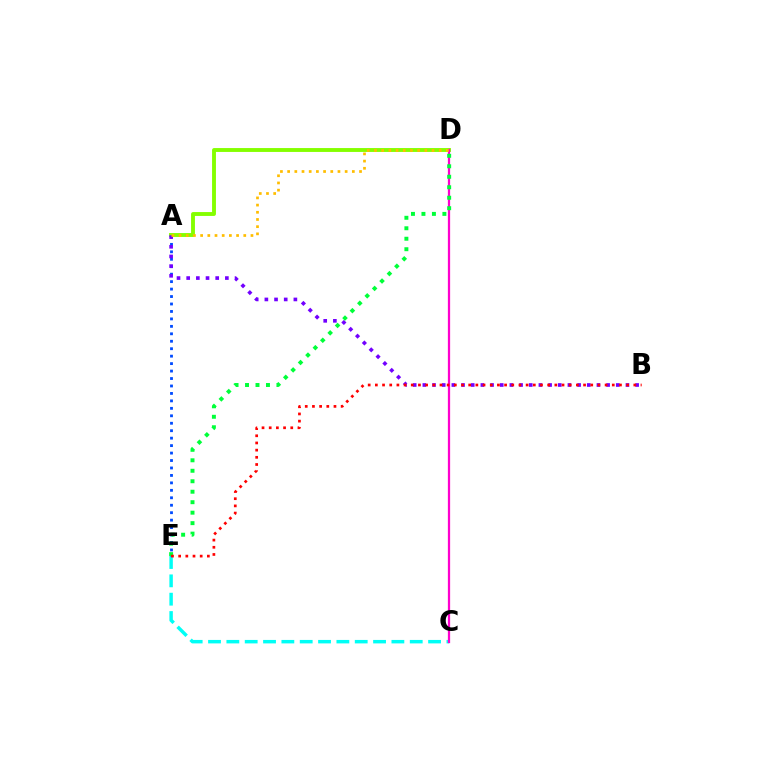{('C', 'E'): [{'color': '#00fff6', 'line_style': 'dashed', 'thickness': 2.49}], ('A', 'E'): [{'color': '#004bff', 'line_style': 'dotted', 'thickness': 2.03}], ('A', 'D'): [{'color': '#84ff00', 'line_style': 'solid', 'thickness': 2.8}, {'color': '#ffbd00', 'line_style': 'dotted', 'thickness': 1.95}], ('A', 'B'): [{'color': '#7200ff', 'line_style': 'dotted', 'thickness': 2.63}], ('C', 'D'): [{'color': '#ff00cf', 'line_style': 'solid', 'thickness': 1.63}], ('D', 'E'): [{'color': '#00ff39', 'line_style': 'dotted', 'thickness': 2.85}], ('B', 'E'): [{'color': '#ff0000', 'line_style': 'dotted', 'thickness': 1.95}]}